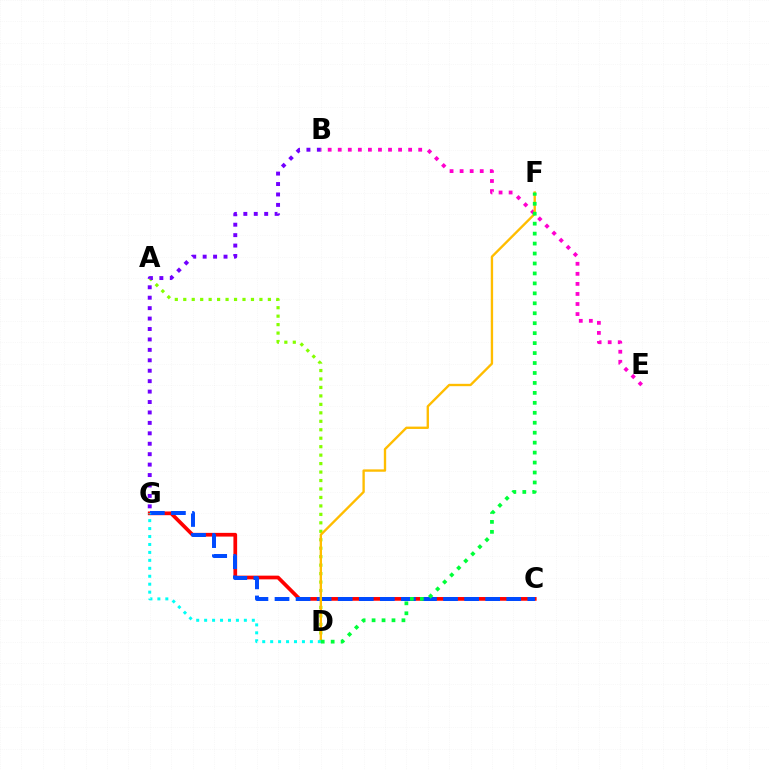{('C', 'G'): [{'color': '#ff0000', 'line_style': 'solid', 'thickness': 2.68}, {'color': '#004bff', 'line_style': 'dashed', 'thickness': 2.86}], ('A', 'D'): [{'color': '#84ff00', 'line_style': 'dotted', 'thickness': 2.3}], ('B', 'G'): [{'color': '#7200ff', 'line_style': 'dotted', 'thickness': 2.83}], ('B', 'E'): [{'color': '#ff00cf', 'line_style': 'dotted', 'thickness': 2.73}], ('D', 'F'): [{'color': '#ffbd00', 'line_style': 'solid', 'thickness': 1.7}, {'color': '#00ff39', 'line_style': 'dotted', 'thickness': 2.7}], ('D', 'G'): [{'color': '#00fff6', 'line_style': 'dotted', 'thickness': 2.16}]}